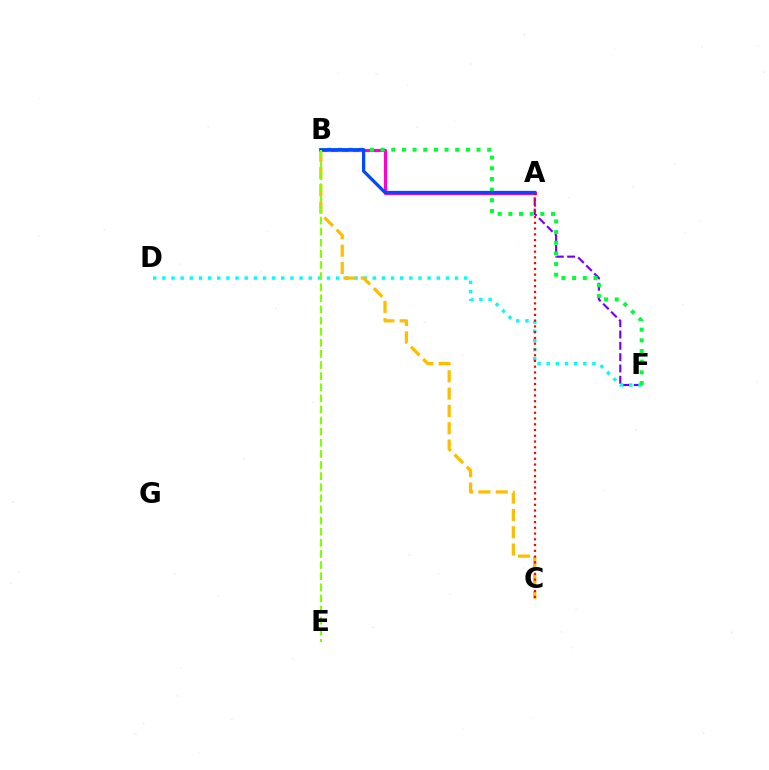{('A', 'F'): [{'color': '#7200ff', 'line_style': 'dashed', 'thickness': 1.54}], ('A', 'B'): [{'color': '#ff00cf', 'line_style': 'solid', 'thickness': 2.27}, {'color': '#004bff', 'line_style': 'solid', 'thickness': 2.35}], ('D', 'F'): [{'color': '#00fff6', 'line_style': 'dotted', 'thickness': 2.49}], ('B', 'F'): [{'color': '#00ff39', 'line_style': 'dotted', 'thickness': 2.9}], ('B', 'C'): [{'color': '#ffbd00', 'line_style': 'dashed', 'thickness': 2.35}], ('B', 'E'): [{'color': '#84ff00', 'line_style': 'dashed', 'thickness': 1.51}], ('A', 'C'): [{'color': '#ff0000', 'line_style': 'dotted', 'thickness': 1.56}]}